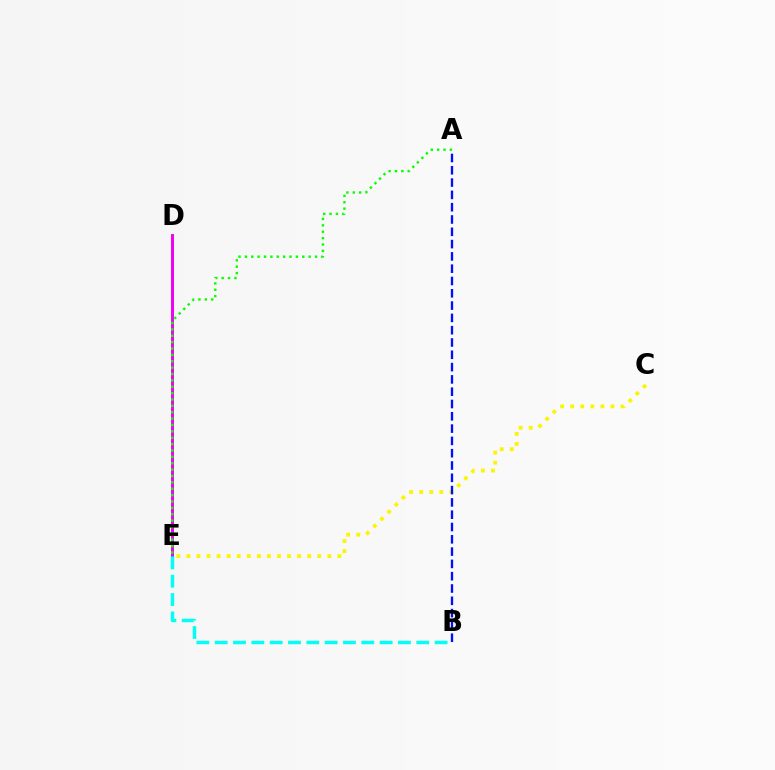{('D', 'E'): [{'color': '#ff0000', 'line_style': 'solid', 'thickness': 1.81}, {'color': '#ee00ff', 'line_style': 'solid', 'thickness': 1.99}], ('A', 'E'): [{'color': '#08ff00', 'line_style': 'dotted', 'thickness': 1.73}], ('C', 'E'): [{'color': '#fcf500', 'line_style': 'dotted', 'thickness': 2.74}], ('B', 'E'): [{'color': '#00fff6', 'line_style': 'dashed', 'thickness': 2.49}], ('A', 'B'): [{'color': '#0010ff', 'line_style': 'dashed', 'thickness': 1.67}]}